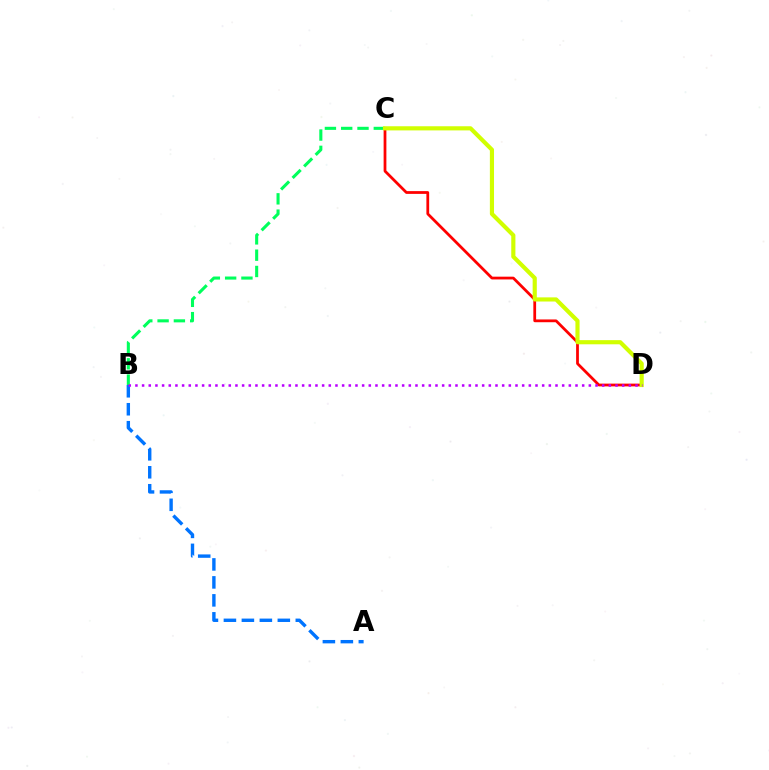{('A', 'B'): [{'color': '#0074ff', 'line_style': 'dashed', 'thickness': 2.44}], ('C', 'D'): [{'color': '#ff0000', 'line_style': 'solid', 'thickness': 1.99}, {'color': '#d1ff00', 'line_style': 'solid', 'thickness': 2.99}], ('B', 'C'): [{'color': '#00ff5c', 'line_style': 'dashed', 'thickness': 2.21}], ('B', 'D'): [{'color': '#b900ff', 'line_style': 'dotted', 'thickness': 1.81}]}